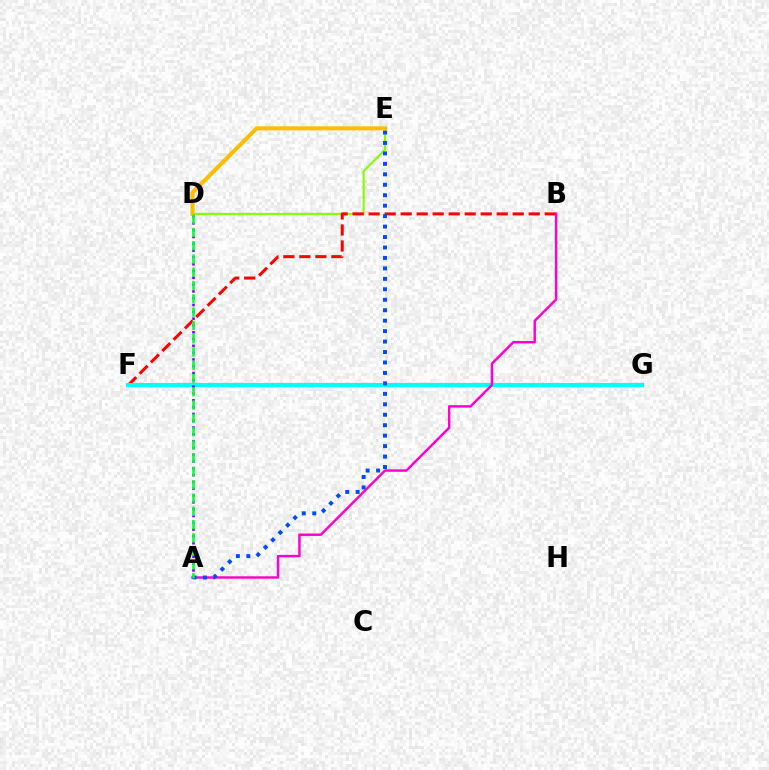{('D', 'E'): [{'color': '#84ff00', 'line_style': 'solid', 'thickness': 1.5}, {'color': '#ffbd00', 'line_style': 'solid', 'thickness': 2.93}], ('B', 'F'): [{'color': '#ff0000', 'line_style': 'dashed', 'thickness': 2.17}], ('F', 'G'): [{'color': '#00fff6', 'line_style': 'solid', 'thickness': 2.96}], ('A', 'B'): [{'color': '#ff00cf', 'line_style': 'solid', 'thickness': 1.77}], ('A', 'D'): [{'color': '#7200ff', 'line_style': 'dotted', 'thickness': 1.85}, {'color': '#00ff39', 'line_style': 'dashed', 'thickness': 1.8}], ('A', 'E'): [{'color': '#004bff', 'line_style': 'dotted', 'thickness': 2.84}]}